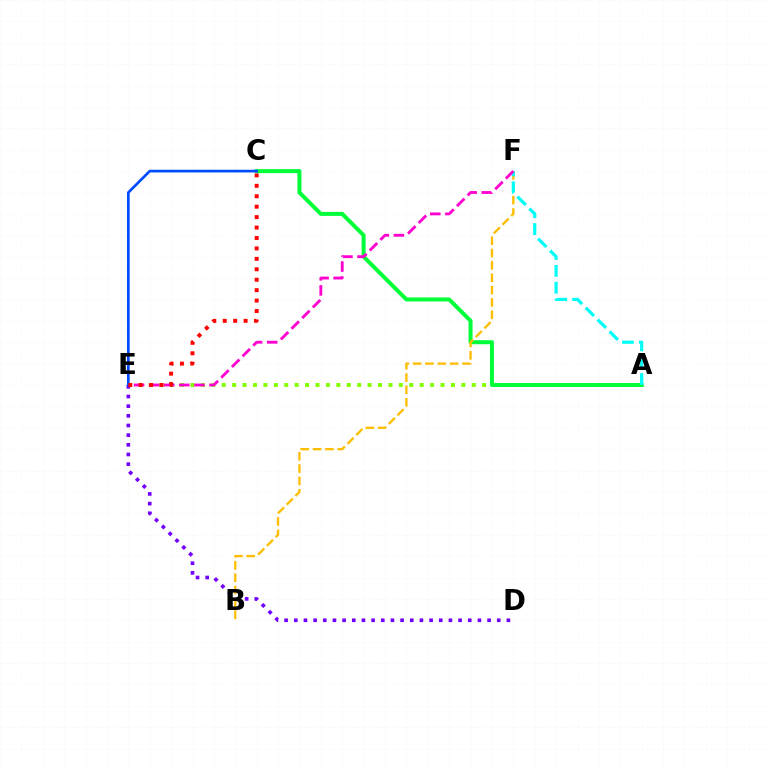{('A', 'E'): [{'color': '#84ff00', 'line_style': 'dotted', 'thickness': 2.83}], ('A', 'C'): [{'color': '#00ff39', 'line_style': 'solid', 'thickness': 2.88}], ('B', 'F'): [{'color': '#ffbd00', 'line_style': 'dashed', 'thickness': 1.68}], ('A', 'F'): [{'color': '#00fff6', 'line_style': 'dashed', 'thickness': 2.29}], ('D', 'E'): [{'color': '#7200ff', 'line_style': 'dotted', 'thickness': 2.63}], ('E', 'F'): [{'color': '#ff00cf', 'line_style': 'dashed', 'thickness': 2.05}], ('C', 'E'): [{'color': '#004bff', 'line_style': 'solid', 'thickness': 1.94}, {'color': '#ff0000', 'line_style': 'dotted', 'thickness': 2.83}]}